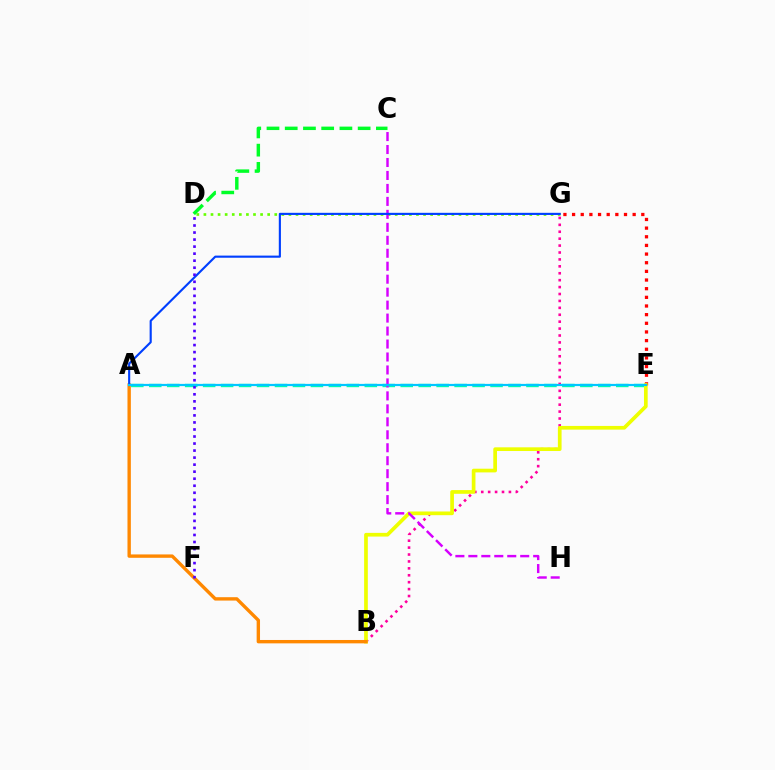{('D', 'G'): [{'color': '#66ff00', 'line_style': 'dotted', 'thickness': 1.93}], ('E', 'G'): [{'color': '#ff0000', 'line_style': 'dotted', 'thickness': 2.35}], ('A', 'E'): [{'color': '#00ffaf', 'line_style': 'dashed', 'thickness': 2.44}, {'color': '#00c7ff', 'line_style': 'solid', 'thickness': 1.59}], ('B', 'G'): [{'color': '#ff00a0', 'line_style': 'dotted', 'thickness': 1.88}], ('B', 'E'): [{'color': '#eeff00', 'line_style': 'solid', 'thickness': 2.66}], ('A', 'B'): [{'color': '#ff8800', 'line_style': 'solid', 'thickness': 2.43}], ('C', 'H'): [{'color': '#d600ff', 'line_style': 'dashed', 'thickness': 1.76}], ('A', 'G'): [{'color': '#003fff', 'line_style': 'solid', 'thickness': 1.54}], ('D', 'F'): [{'color': '#4f00ff', 'line_style': 'dotted', 'thickness': 1.91}], ('C', 'D'): [{'color': '#00ff27', 'line_style': 'dashed', 'thickness': 2.48}]}